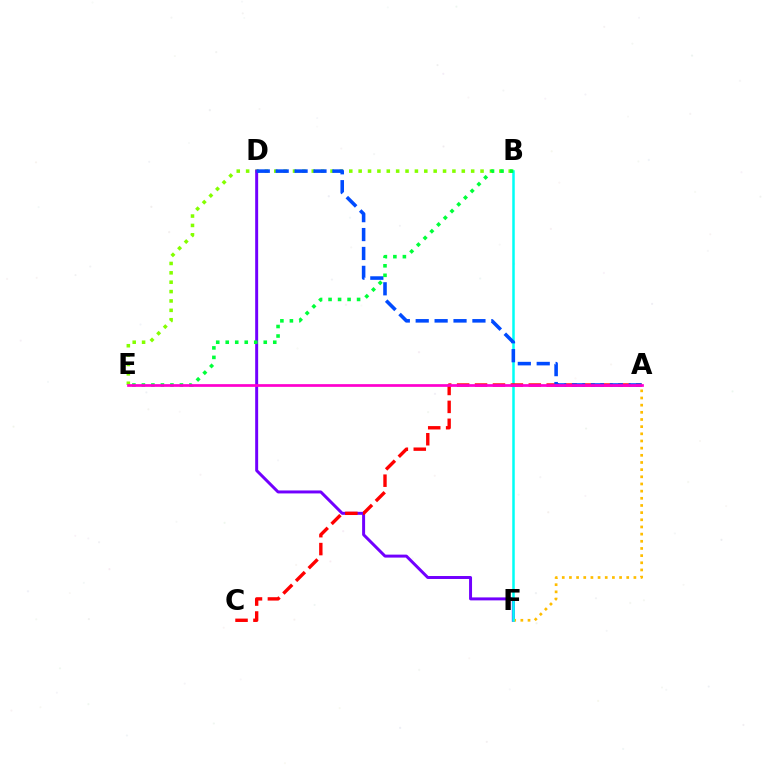{('B', 'E'): [{'color': '#84ff00', 'line_style': 'dotted', 'thickness': 2.55}, {'color': '#00ff39', 'line_style': 'dotted', 'thickness': 2.58}], ('D', 'F'): [{'color': '#7200ff', 'line_style': 'solid', 'thickness': 2.14}], ('A', 'F'): [{'color': '#ffbd00', 'line_style': 'dotted', 'thickness': 1.95}], ('B', 'F'): [{'color': '#00fff6', 'line_style': 'solid', 'thickness': 1.81}], ('A', 'C'): [{'color': '#ff0000', 'line_style': 'dashed', 'thickness': 2.43}], ('A', 'D'): [{'color': '#004bff', 'line_style': 'dashed', 'thickness': 2.57}], ('A', 'E'): [{'color': '#ff00cf', 'line_style': 'solid', 'thickness': 1.96}]}